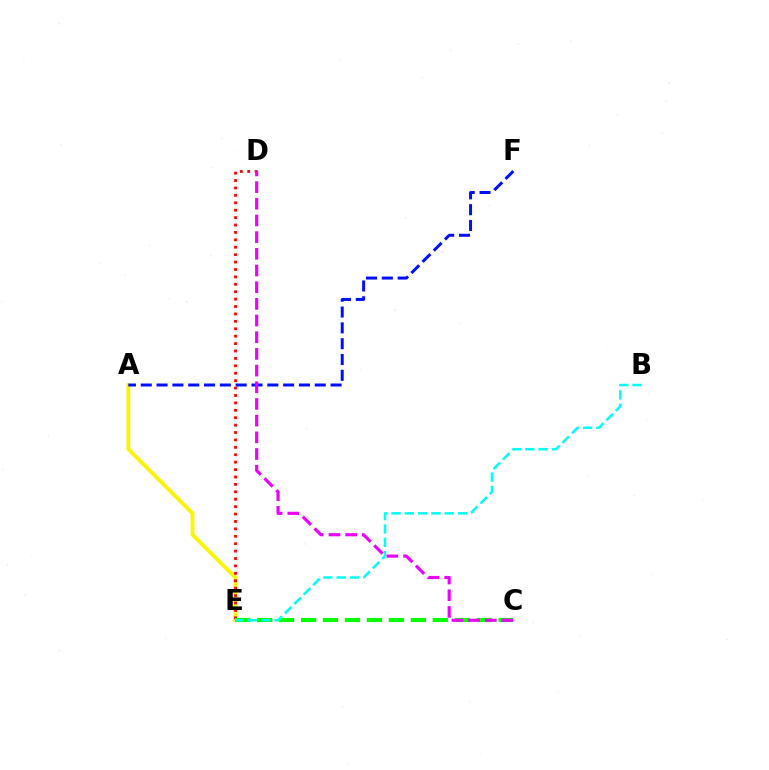{('A', 'E'): [{'color': '#fcf500', 'line_style': 'solid', 'thickness': 2.75}], ('A', 'F'): [{'color': '#0010ff', 'line_style': 'dashed', 'thickness': 2.15}], ('D', 'E'): [{'color': '#ff0000', 'line_style': 'dotted', 'thickness': 2.01}], ('C', 'E'): [{'color': '#08ff00', 'line_style': 'dashed', 'thickness': 2.98}], ('B', 'E'): [{'color': '#00fff6', 'line_style': 'dashed', 'thickness': 1.81}], ('C', 'D'): [{'color': '#ee00ff', 'line_style': 'dashed', 'thickness': 2.27}]}